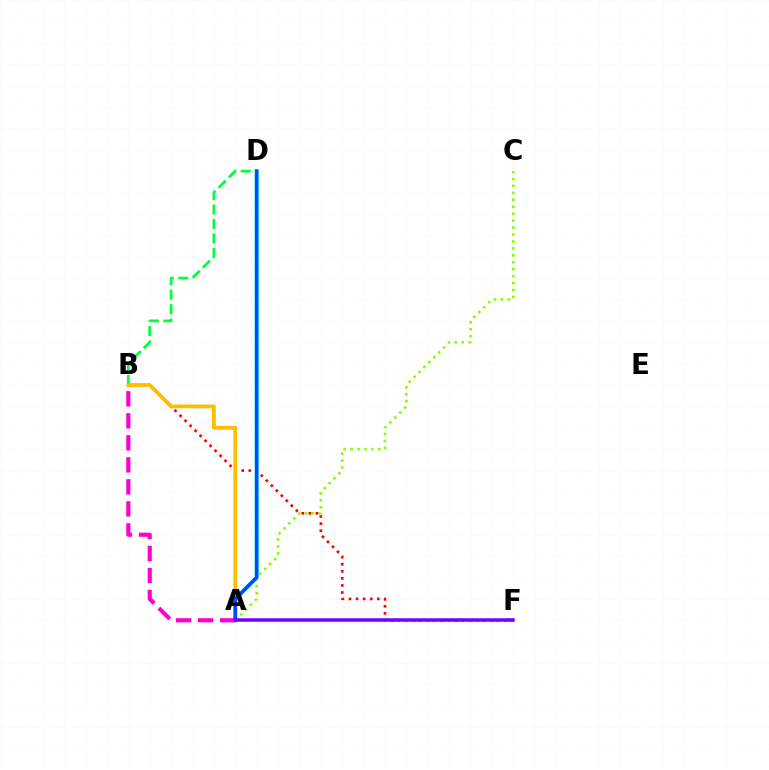{('A', 'C'): [{'color': '#84ff00', 'line_style': 'dotted', 'thickness': 1.89}], ('B', 'D'): [{'color': '#00ff39', 'line_style': 'dashed', 'thickness': 1.96}], ('A', 'D'): [{'color': '#00fff6', 'line_style': 'solid', 'thickness': 2.84}, {'color': '#004bff', 'line_style': 'solid', 'thickness': 2.52}], ('B', 'F'): [{'color': '#ff0000', 'line_style': 'dotted', 'thickness': 1.92}], ('A', 'B'): [{'color': '#ff00cf', 'line_style': 'dashed', 'thickness': 2.99}, {'color': '#ffbd00', 'line_style': 'solid', 'thickness': 2.73}], ('A', 'F'): [{'color': '#7200ff', 'line_style': 'solid', 'thickness': 2.52}]}